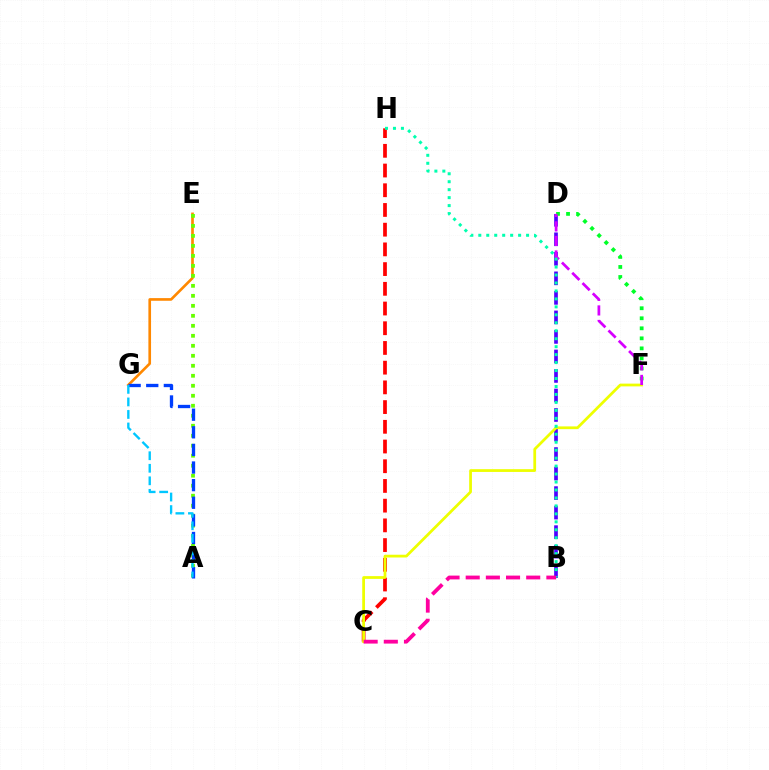{('B', 'D'): [{'color': '#4f00ff', 'line_style': 'dashed', 'thickness': 2.65}], ('E', 'G'): [{'color': '#ff8800', 'line_style': 'solid', 'thickness': 1.91}], ('A', 'E'): [{'color': '#66ff00', 'line_style': 'dotted', 'thickness': 2.72}], ('D', 'F'): [{'color': '#00ff27', 'line_style': 'dotted', 'thickness': 2.73}, {'color': '#d600ff', 'line_style': 'dashed', 'thickness': 1.97}], ('C', 'H'): [{'color': '#ff0000', 'line_style': 'dashed', 'thickness': 2.68}], ('C', 'F'): [{'color': '#eeff00', 'line_style': 'solid', 'thickness': 1.99}], ('A', 'G'): [{'color': '#003fff', 'line_style': 'dashed', 'thickness': 2.39}, {'color': '#00c7ff', 'line_style': 'dashed', 'thickness': 1.7}], ('B', 'H'): [{'color': '#00ffaf', 'line_style': 'dotted', 'thickness': 2.16}], ('B', 'C'): [{'color': '#ff00a0', 'line_style': 'dashed', 'thickness': 2.74}]}